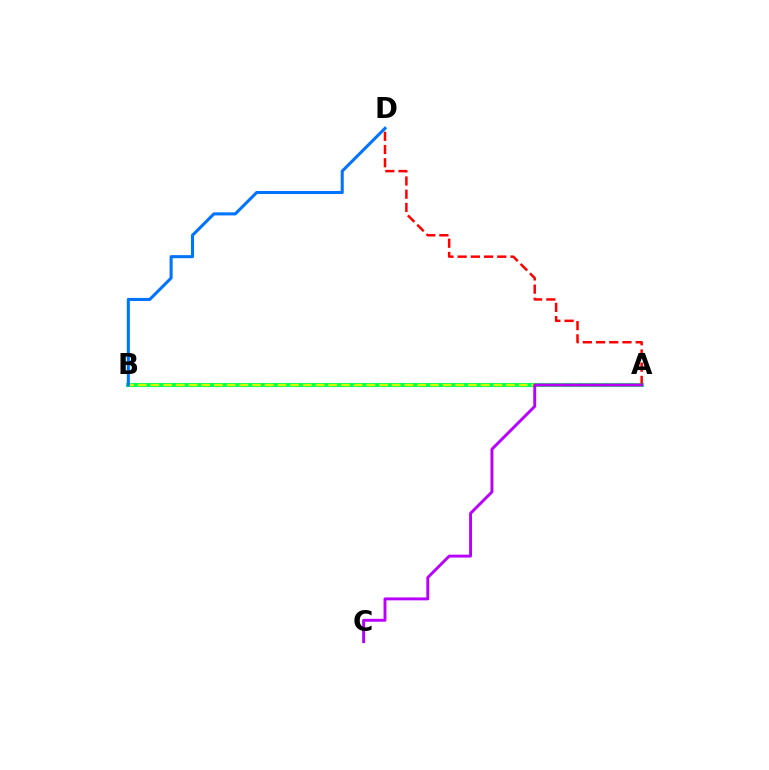{('A', 'B'): [{'color': '#00ff5c', 'line_style': 'solid', 'thickness': 2.95}, {'color': '#d1ff00', 'line_style': 'dashed', 'thickness': 1.73}], ('A', 'D'): [{'color': '#ff0000', 'line_style': 'dashed', 'thickness': 1.8}], ('B', 'D'): [{'color': '#0074ff', 'line_style': 'solid', 'thickness': 2.2}], ('A', 'C'): [{'color': '#b900ff', 'line_style': 'solid', 'thickness': 2.1}]}